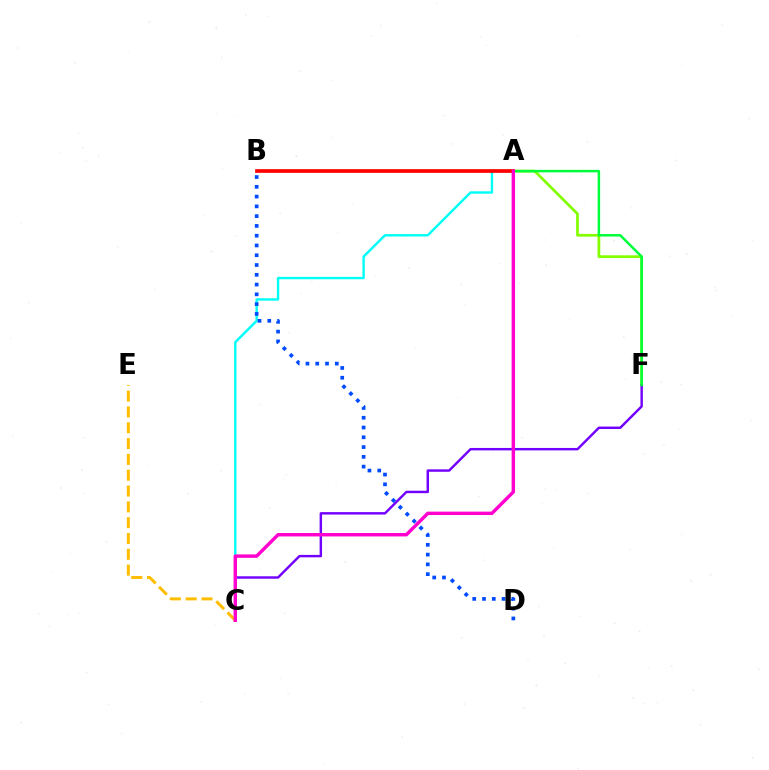{('C', 'E'): [{'color': '#ffbd00', 'line_style': 'dashed', 'thickness': 2.15}], ('A', 'C'): [{'color': '#00fff6', 'line_style': 'solid', 'thickness': 1.73}, {'color': '#ff00cf', 'line_style': 'solid', 'thickness': 2.46}], ('A', 'F'): [{'color': '#84ff00', 'line_style': 'solid', 'thickness': 1.99}, {'color': '#00ff39', 'line_style': 'solid', 'thickness': 1.79}], ('C', 'F'): [{'color': '#7200ff', 'line_style': 'solid', 'thickness': 1.75}], ('A', 'B'): [{'color': '#ff0000', 'line_style': 'solid', 'thickness': 2.66}], ('B', 'D'): [{'color': '#004bff', 'line_style': 'dotted', 'thickness': 2.66}]}